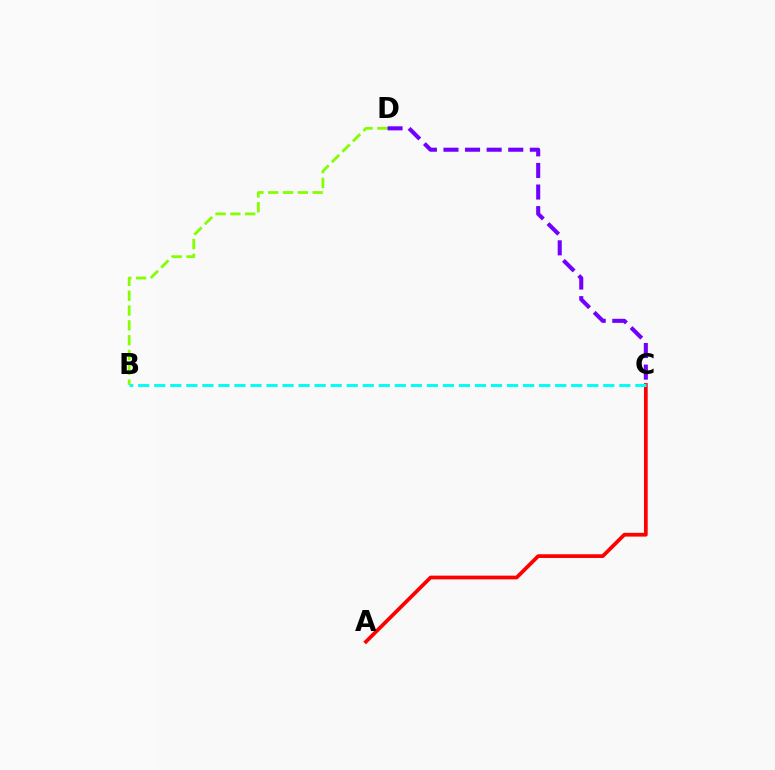{('A', 'C'): [{'color': '#ff0000', 'line_style': 'solid', 'thickness': 2.69}], ('B', 'D'): [{'color': '#84ff00', 'line_style': 'dashed', 'thickness': 2.01}], ('C', 'D'): [{'color': '#7200ff', 'line_style': 'dashed', 'thickness': 2.93}], ('B', 'C'): [{'color': '#00fff6', 'line_style': 'dashed', 'thickness': 2.18}]}